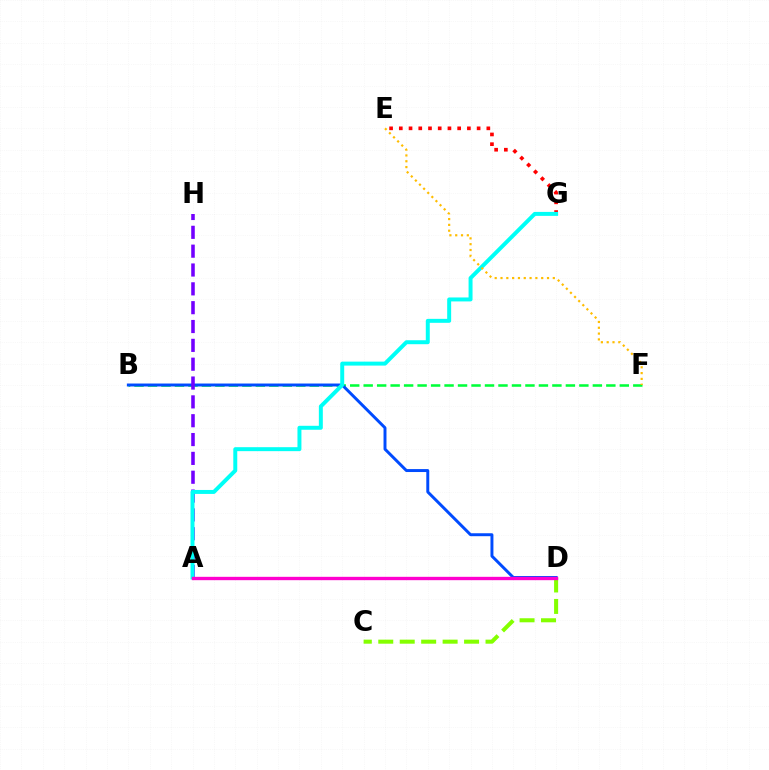{('B', 'F'): [{'color': '#00ff39', 'line_style': 'dashed', 'thickness': 1.83}], ('C', 'D'): [{'color': '#84ff00', 'line_style': 'dashed', 'thickness': 2.91}], ('E', 'G'): [{'color': '#ff0000', 'line_style': 'dotted', 'thickness': 2.64}], ('B', 'D'): [{'color': '#004bff', 'line_style': 'solid', 'thickness': 2.12}], ('A', 'H'): [{'color': '#7200ff', 'line_style': 'dashed', 'thickness': 2.56}], ('A', 'G'): [{'color': '#00fff6', 'line_style': 'solid', 'thickness': 2.85}], ('A', 'D'): [{'color': '#ff00cf', 'line_style': 'solid', 'thickness': 2.41}], ('E', 'F'): [{'color': '#ffbd00', 'line_style': 'dotted', 'thickness': 1.58}]}